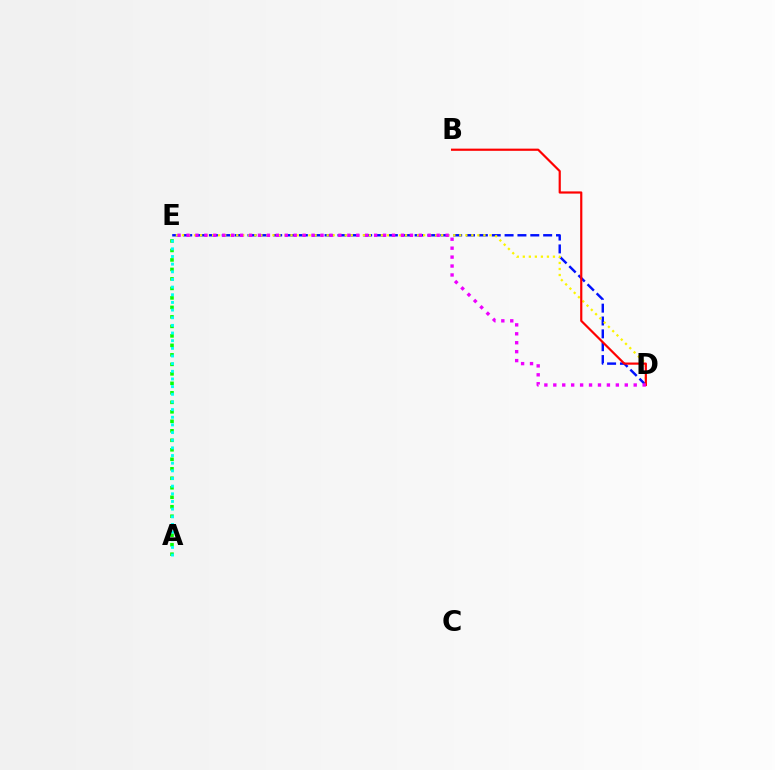{('D', 'E'): [{'color': '#0010ff', 'line_style': 'dashed', 'thickness': 1.75}, {'color': '#fcf500', 'line_style': 'dotted', 'thickness': 1.64}, {'color': '#ee00ff', 'line_style': 'dotted', 'thickness': 2.43}], ('A', 'E'): [{'color': '#08ff00', 'line_style': 'dotted', 'thickness': 2.58}, {'color': '#00fff6', 'line_style': 'dotted', 'thickness': 2.08}], ('B', 'D'): [{'color': '#ff0000', 'line_style': 'solid', 'thickness': 1.58}]}